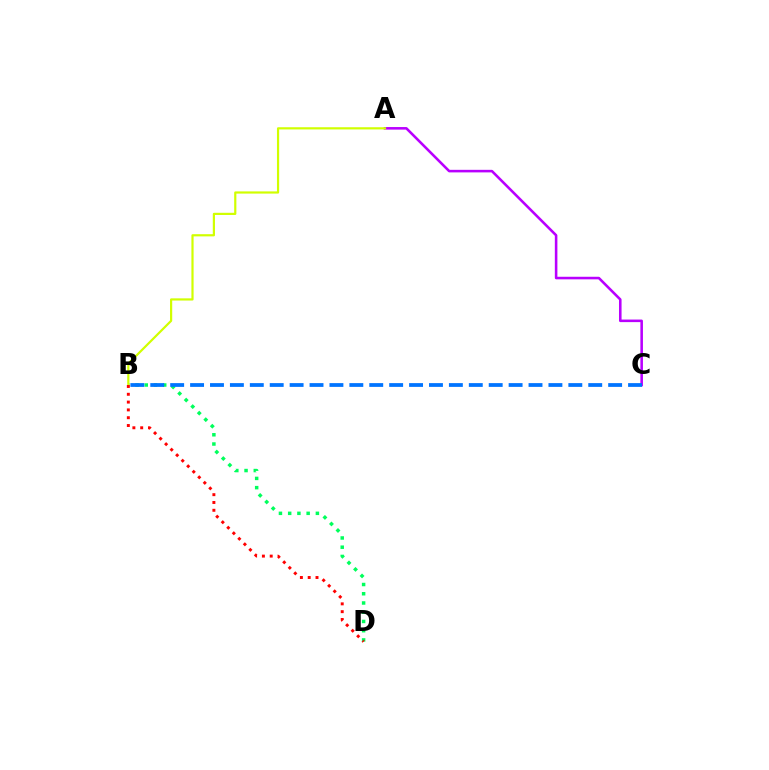{('A', 'C'): [{'color': '#b900ff', 'line_style': 'solid', 'thickness': 1.85}], ('B', 'D'): [{'color': '#00ff5c', 'line_style': 'dotted', 'thickness': 2.51}, {'color': '#ff0000', 'line_style': 'dotted', 'thickness': 2.12}], ('A', 'B'): [{'color': '#d1ff00', 'line_style': 'solid', 'thickness': 1.58}], ('B', 'C'): [{'color': '#0074ff', 'line_style': 'dashed', 'thickness': 2.7}]}